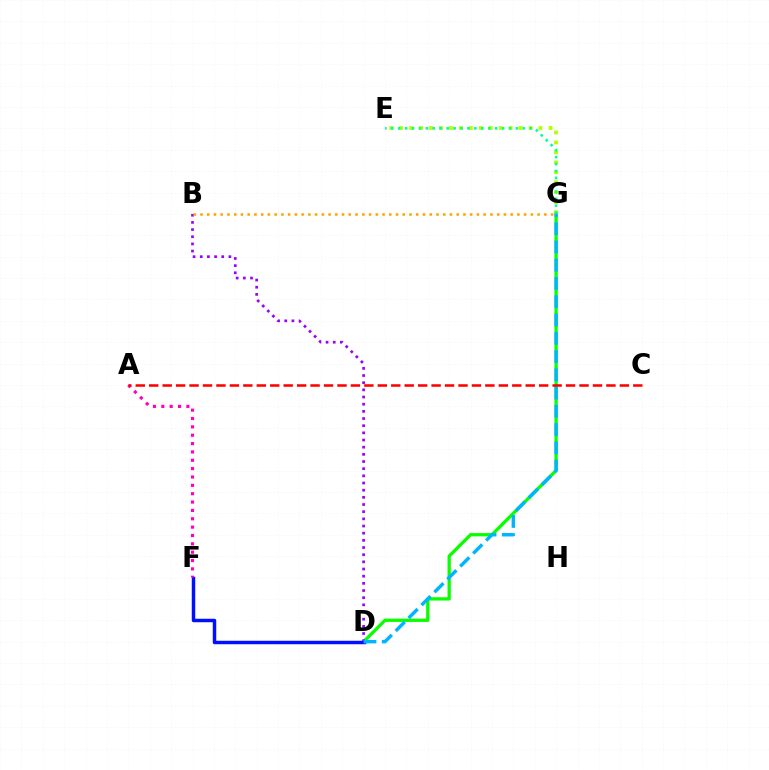{('E', 'G'): [{'color': '#b3ff00', 'line_style': 'dotted', 'thickness': 2.7}, {'color': '#00ff9d', 'line_style': 'dotted', 'thickness': 1.88}], ('D', 'G'): [{'color': '#08ff00', 'line_style': 'solid', 'thickness': 2.36}, {'color': '#00b5ff', 'line_style': 'dashed', 'thickness': 2.48}], ('B', 'D'): [{'color': '#9b00ff', 'line_style': 'dotted', 'thickness': 1.95}], ('D', 'F'): [{'color': '#0010ff', 'line_style': 'solid', 'thickness': 2.5}], ('B', 'G'): [{'color': '#ffa500', 'line_style': 'dotted', 'thickness': 1.83}], ('A', 'F'): [{'color': '#ff00bd', 'line_style': 'dotted', 'thickness': 2.27}], ('A', 'C'): [{'color': '#ff0000', 'line_style': 'dashed', 'thickness': 1.83}]}